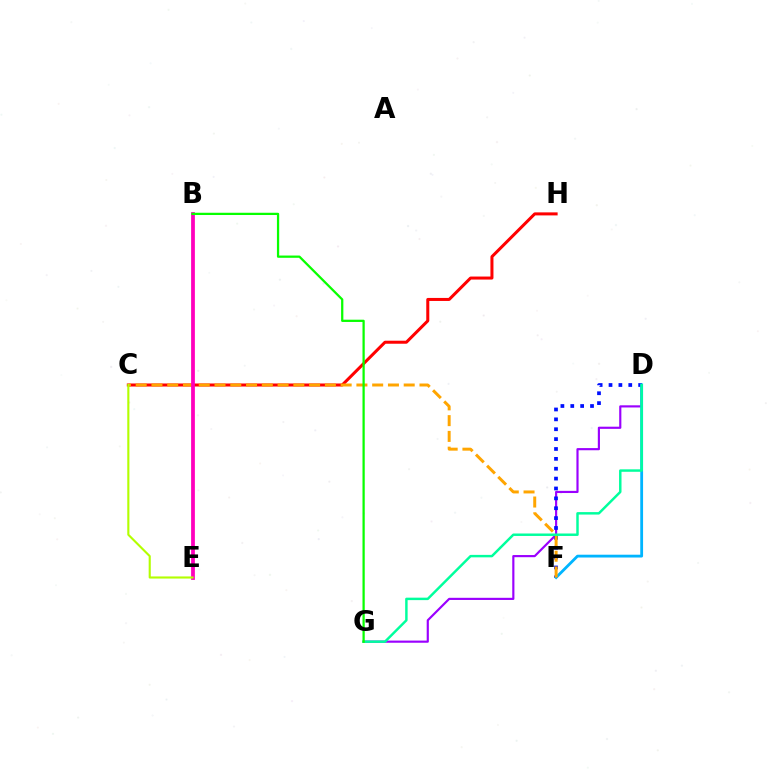{('D', 'G'): [{'color': '#9b00ff', 'line_style': 'solid', 'thickness': 1.56}, {'color': '#00ff9d', 'line_style': 'solid', 'thickness': 1.77}], ('C', 'H'): [{'color': '#ff0000', 'line_style': 'solid', 'thickness': 2.18}], ('D', 'F'): [{'color': '#0010ff', 'line_style': 'dotted', 'thickness': 2.68}, {'color': '#00b5ff', 'line_style': 'solid', 'thickness': 2.02}], ('C', 'F'): [{'color': '#ffa500', 'line_style': 'dashed', 'thickness': 2.14}], ('B', 'E'): [{'color': '#ff00bd', 'line_style': 'solid', 'thickness': 2.71}], ('B', 'G'): [{'color': '#08ff00', 'line_style': 'solid', 'thickness': 1.62}], ('C', 'E'): [{'color': '#b3ff00', 'line_style': 'solid', 'thickness': 1.52}]}